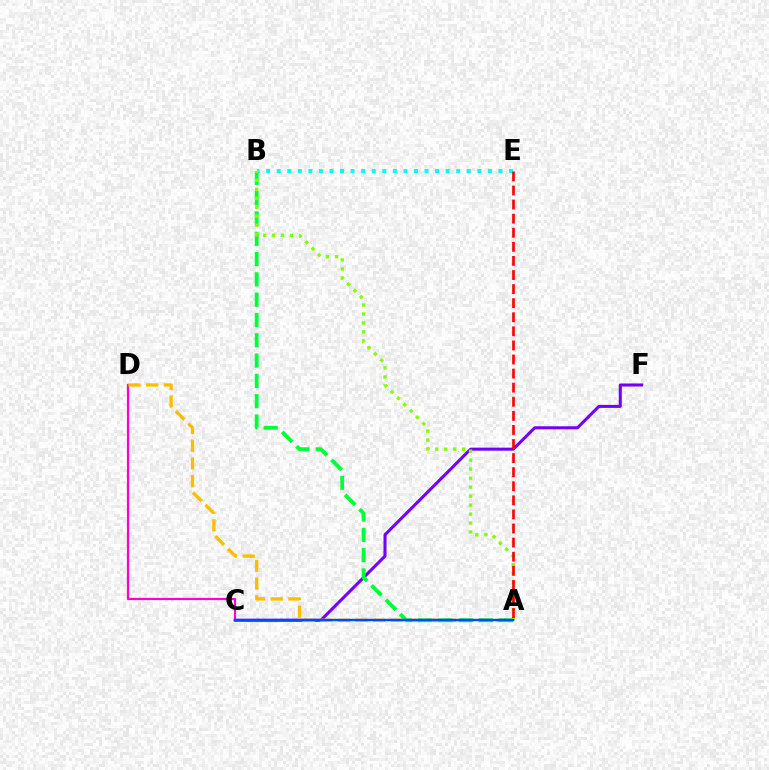{('C', 'F'): [{'color': '#7200ff', 'line_style': 'solid', 'thickness': 2.18}], ('C', 'D'): [{'color': '#ff00cf', 'line_style': 'solid', 'thickness': 1.57}], ('A', 'D'): [{'color': '#ffbd00', 'line_style': 'dashed', 'thickness': 2.4}], ('A', 'B'): [{'color': '#00ff39', 'line_style': 'dashed', 'thickness': 2.76}, {'color': '#84ff00', 'line_style': 'dotted', 'thickness': 2.44}], ('B', 'E'): [{'color': '#00fff6', 'line_style': 'dotted', 'thickness': 2.87}], ('A', 'C'): [{'color': '#004bff', 'line_style': 'solid', 'thickness': 1.74}], ('A', 'E'): [{'color': '#ff0000', 'line_style': 'dashed', 'thickness': 1.91}]}